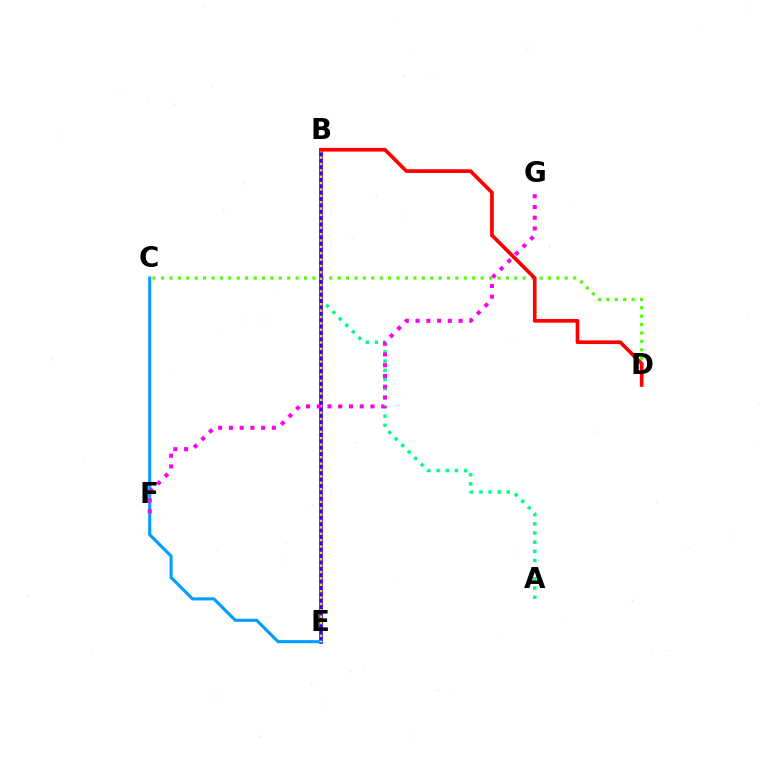{('C', 'D'): [{'color': '#4fff00', 'line_style': 'dotted', 'thickness': 2.29}], ('A', 'B'): [{'color': '#00ff86', 'line_style': 'dotted', 'thickness': 2.49}], ('B', 'E'): [{'color': '#3700ff', 'line_style': 'solid', 'thickness': 2.69}, {'color': '#ffd500', 'line_style': 'dotted', 'thickness': 1.73}], ('C', 'E'): [{'color': '#009eff', 'line_style': 'solid', 'thickness': 2.23}], ('B', 'D'): [{'color': '#ff0000', 'line_style': 'solid', 'thickness': 2.65}], ('F', 'G'): [{'color': '#ff00ed', 'line_style': 'dotted', 'thickness': 2.92}]}